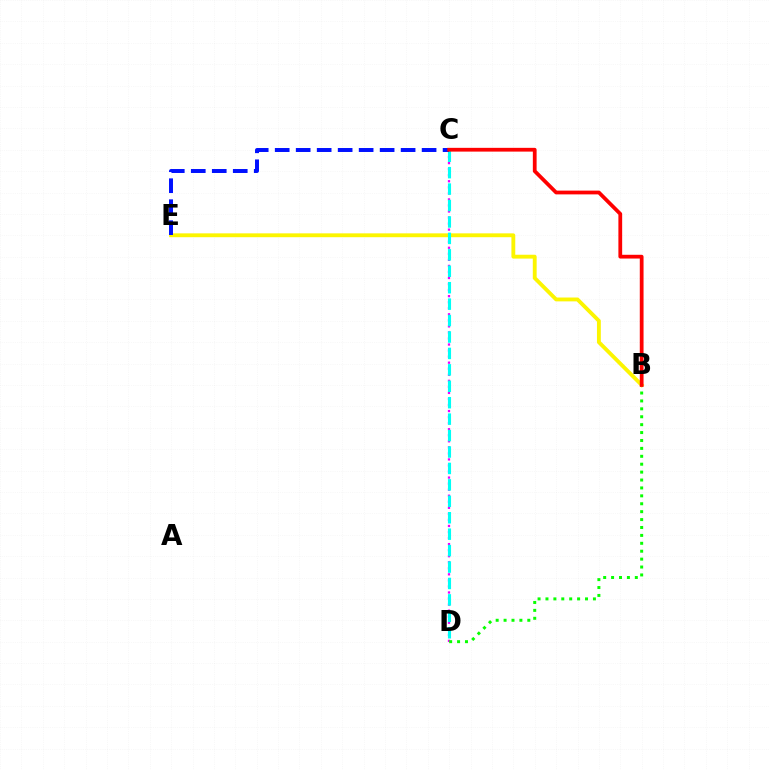{('C', 'D'): [{'color': '#ee00ff', 'line_style': 'dotted', 'thickness': 1.64}, {'color': '#00fff6', 'line_style': 'dashed', 'thickness': 2.23}], ('B', 'D'): [{'color': '#08ff00', 'line_style': 'dotted', 'thickness': 2.15}], ('B', 'E'): [{'color': '#fcf500', 'line_style': 'solid', 'thickness': 2.77}], ('C', 'E'): [{'color': '#0010ff', 'line_style': 'dashed', 'thickness': 2.85}], ('B', 'C'): [{'color': '#ff0000', 'line_style': 'solid', 'thickness': 2.71}]}